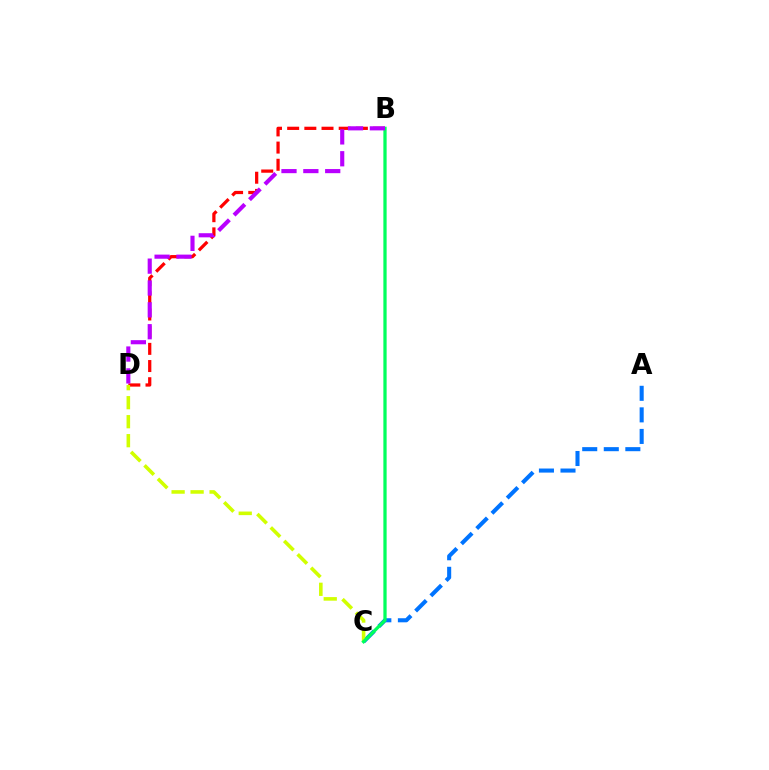{('B', 'D'): [{'color': '#ff0000', 'line_style': 'dashed', 'thickness': 2.33}, {'color': '#b900ff', 'line_style': 'dashed', 'thickness': 2.97}], ('A', 'C'): [{'color': '#0074ff', 'line_style': 'dashed', 'thickness': 2.93}], ('C', 'D'): [{'color': '#d1ff00', 'line_style': 'dashed', 'thickness': 2.58}], ('B', 'C'): [{'color': '#00ff5c', 'line_style': 'solid', 'thickness': 2.35}]}